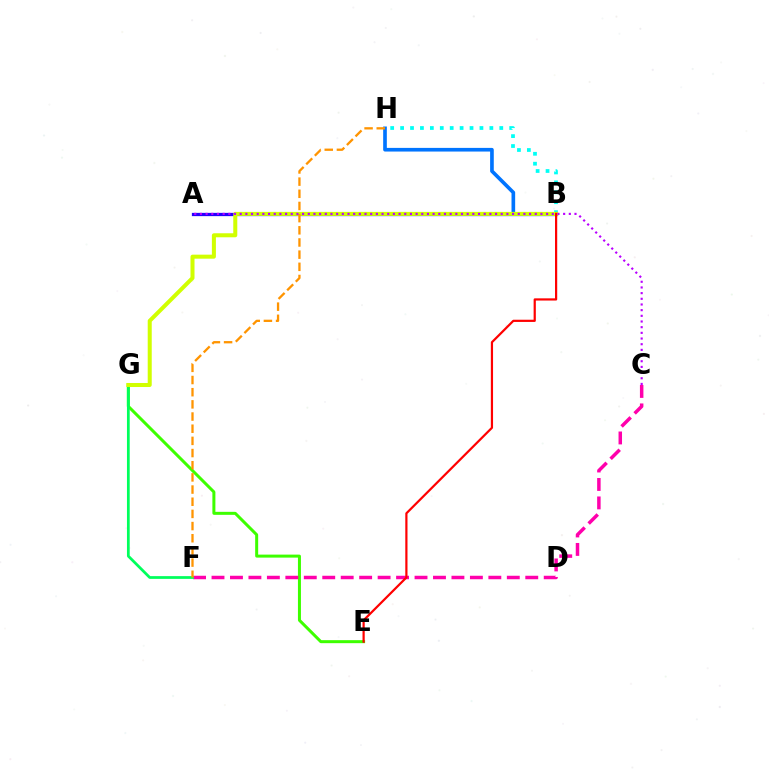{('E', 'G'): [{'color': '#3dff00', 'line_style': 'solid', 'thickness': 2.16}], ('A', 'B'): [{'color': '#2500ff', 'line_style': 'solid', 'thickness': 2.35}], ('B', 'H'): [{'color': '#0074ff', 'line_style': 'solid', 'thickness': 2.63}, {'color': '#00fff6', 'line_style': 'dotted', 'thickness': 2.69}], ('C', 'F'): [{'color': '#ff00ac', 'line_style': 'dashed', 'thickness': 2.51}], ('F', 'G'): [{'color': '#00ff5c', 'line_style': 'solid', 'thickness': 1.98}], ('B', 'G'): [{'color': '#d1ff00', 'line_style': 'solid', 'thickness': 2.9}], ('F', 'H'): [{'color': '#ff9400', 'line_style': 'dashed', 'thickness': 1.65}], ('B', 'E'): [{'color': '#ff0000', 'line_style': 'solid', 'thickness': 1.59}], ('A', 'C'): [{'color': '#b900ff', 'line_style': 'dotted', 'thickness': 1.54}]}